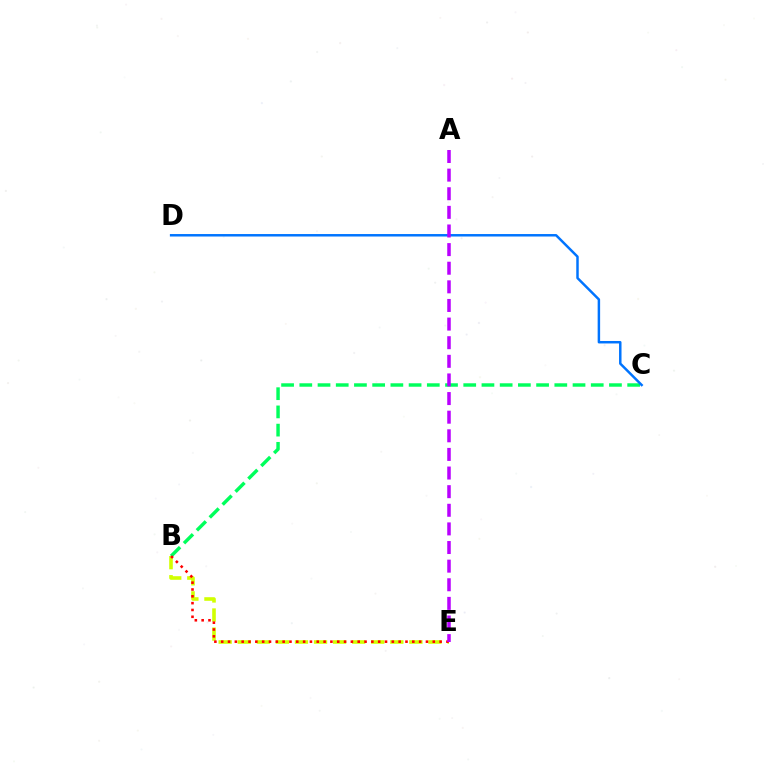{('B', 'C'): [{'color': '#00ff5c', 'line_style': 'dashed', 'thickness': 2.47}], ('B', 'E'): [{'color': '#d1ff00', 'line_style': 'dashed', 'thickness': 2.59}, {'color': '#ff0000', 'line_style': 'dotted', 'thickness': 1.85}], ('C', 'D'): [{'color': '#0074ff', 'line_style': 'solid', 'thickness': 1.78}], ('A', 'E'): [{'color': '#b900ff', 'line_style': 'dashed', 'thickness': 2.53}]}